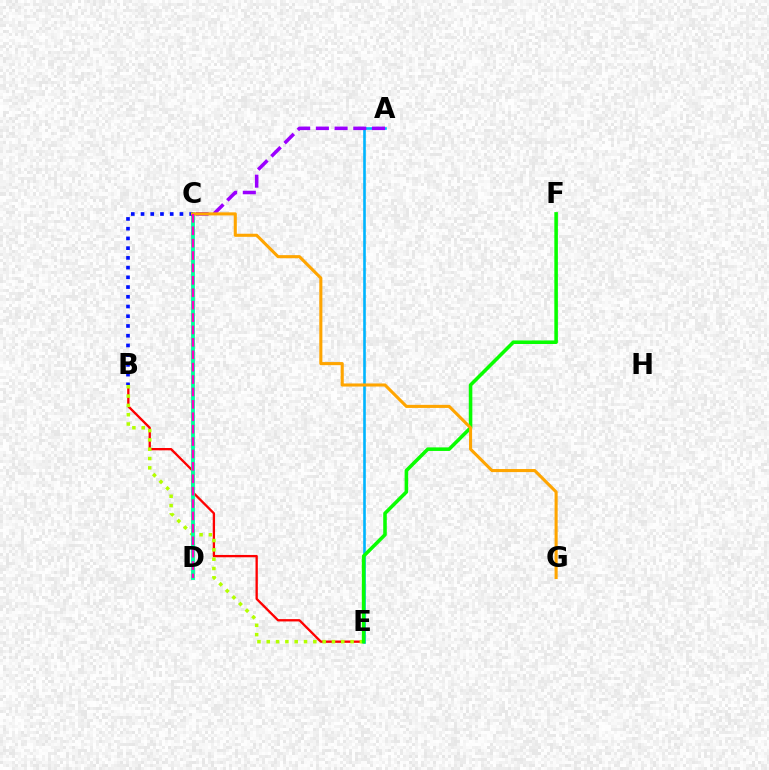{('B', 'E'): [{'color': '#ff0000', 'line_style': 'solid', 'thickness': 1.67}, {'color': '#b3ff00', 'line_style': 'dotted', 'thickness': 2.53}], ('A', 'E'): [{'color': '#00b5ff', 'line_style': 'solid', 'thickness': 1.89}], ('C', 'D'): [{'color': '#00ff9d', 'line_style': 'solid', 'thickness': 2.75}, {'color': '#ff00bd', 'line_style': 'dashed', 'thickness': 1.68}], ('A', 'C'): [{'color': '#9b00ff', 'line_style': 'dashed', 'thickness': 2.54}], ('B', 'C'): [{'color': '#0010ff', 'line_style': 'dotted', 'thickness': 2.64}], ('E', 'F'): [{'color': '#08ff00', 'line_style': 'solid', 'thickness': 2.56}], ('C', 'G'): [{'color': '#ffa500', 'line_style': 'solid', 'thickness': 2.22}]}